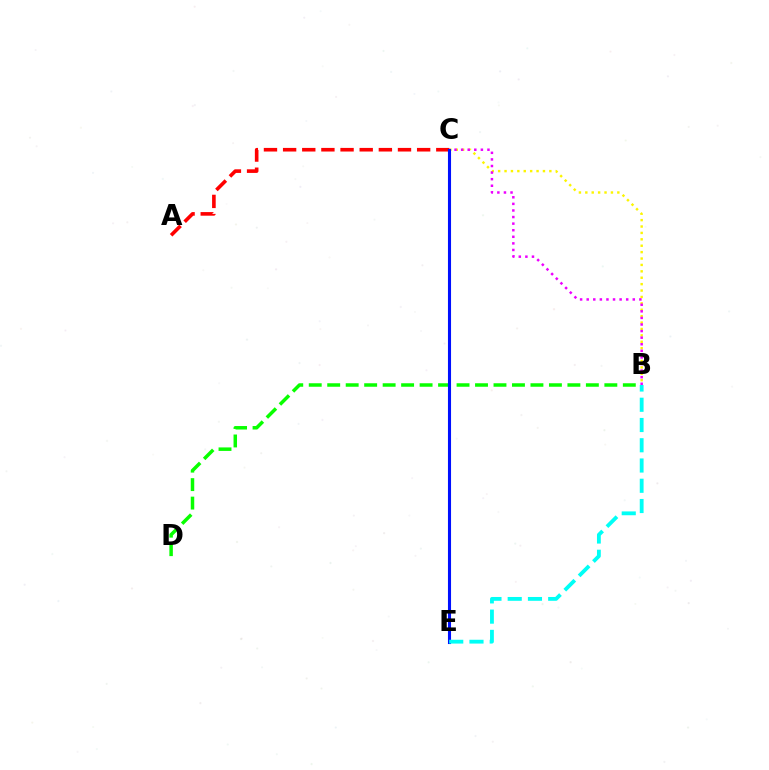{('B', 'C'): [{'color': '#fcf500', 'line_style': 'dotted', 'thickness': 1.74}, {'color': '#ee00ff', 'line_style': 'dotted', 'thickness': 1.79}], ('A', 'C'): [{'color': '#ff0000', 'line_style': 'dashed', 'thickness': 2.6}], ('B', 'D'): [{'color': '#08ff00', 'line_style': 'dashed', 'thickness': 2.51}], ('C', 'E'): [{'color': '#0010ff', 'line_style': 'solid', 'thickness': 2.22}], ('B', 'E'): [{'color': '#00fff6', 'line_style': 'dashed', 'thickness': 2.75}]}